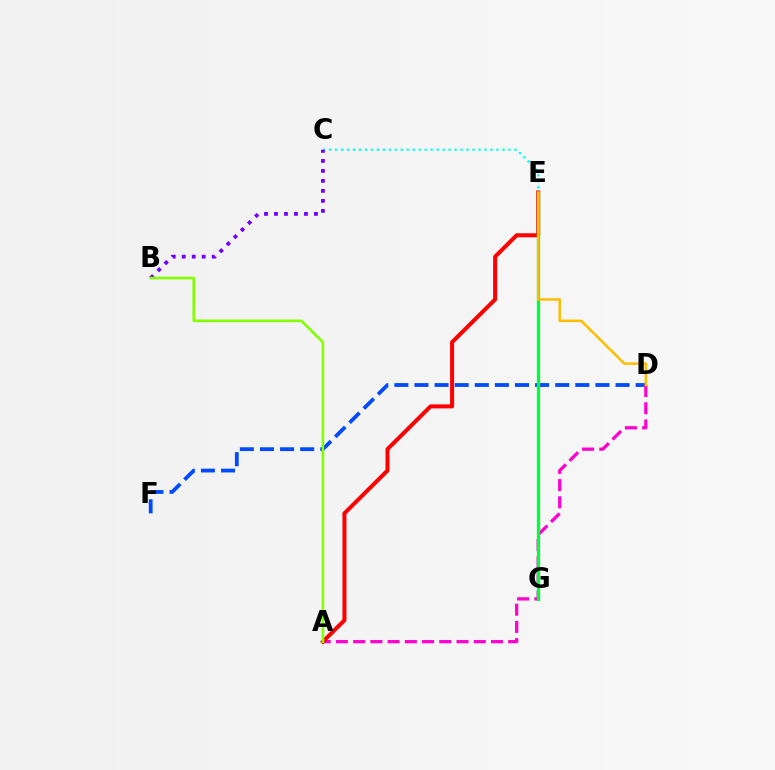{('C', 'E'): [{'color': '#00fff6', 'line_style': 'dotted', 'thickness': 1.62}], ('D', 'F'): [{'color': '#004bff', 'line_style': 'dashed', 'thickness': 2.73}], ('B', 'C'): [{'color': '#7200ff', 'line_style': 'dotted', 'thickness': 2.71}], ('A', 'D'): [{'color': '#ff00cf', 'line_style': 'dashed', 'thickness': 2.34}], ('A', 'E'): [{'color': '#ff0000', 'line_style': 'solid', 'thickness': 2.89}], ('E', 'G'): [{'color': '#00ff39', 'line_style': 'solid', 'thickness': 2.36}], ('A', 'B'): [{'color': '#84ff00', 'line_style': 'solid', 'thickness': 1.89}], ('D', 'E'): [{'color': '#ffbd00', 'line_style': 'solid', 'thickness': 1.81}]}